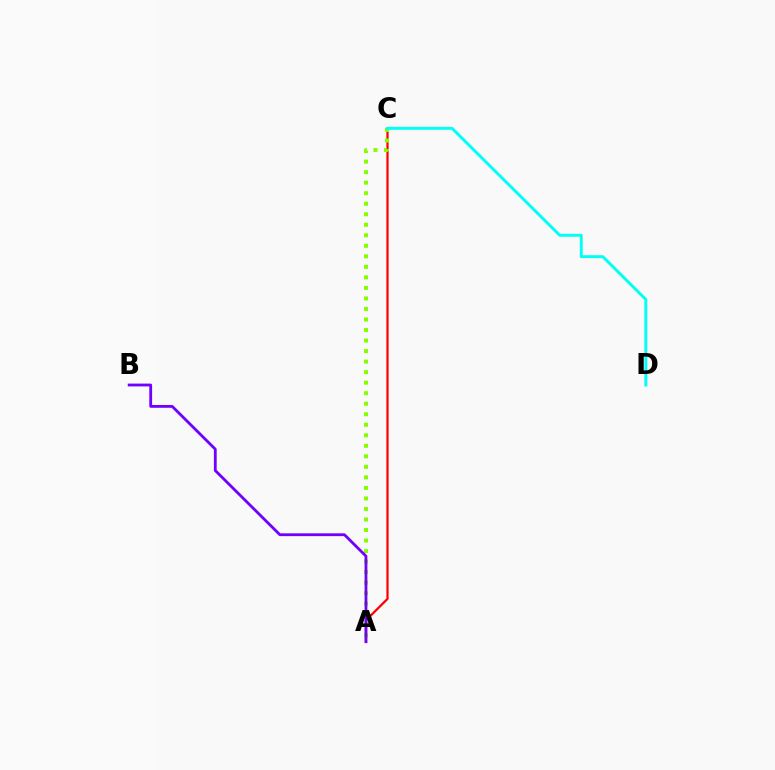{('A', 'C'): [{'color': '#ff0000', 'line_style': 'solid', 'thickness': 1.62}, {'color': '#84ff00', 'line_style': 'dotted', 'thickness': 2.86}], ('A', 'B'): [{'color': '#7200ff', 'line_style': 'solid', 'thickness': 2.02}], ('C', 'D'): [{'color': '#00fff6', 'line_style': 'solid', 'thickness': 2.12}]}